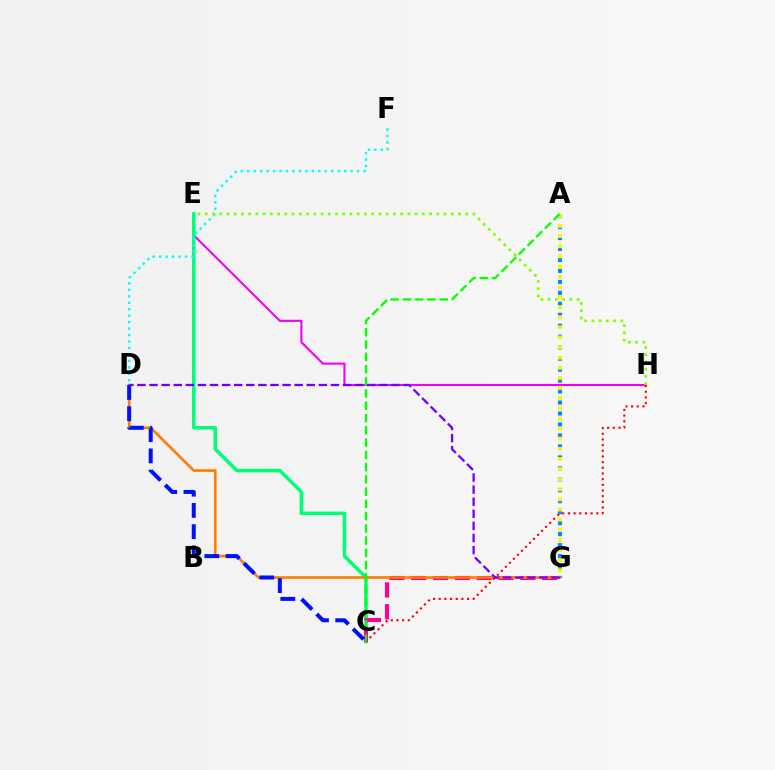{('E', 'H'): [{'color': '#ee00ff', 'line_style': 'solid', 'thickness': 1.5}, {'color': '#84ff00', 'line_style': 'dotted', 'thickness': 1.97}], ('C', 'E'): [{'color': '#00ff74', 'line_style': 'solid', 'thickness': 2.54}], ('C', 'G'): [{'color': '#ff0094', 'line_style': 'dashed', 'thickness': 2.96}], ('D', 'F'): [{'color': '#00fff6', 'line_style': 'dotted', 'thickness': 1.75}], ('A', 'G'): [{'color': '#008cff', 'line_style': 'dotted', 'thickness': 2.98}, {'color': '#fcf500', 'line_style': 'dotted', 'thickness': 2.75}], ('D', 'G'): [{'color': '#ff7c00', 'line_style': 'solid', 'thickness': 1.89}, {'color': '#7200ff', 'line_style': 'dashed', 'thickness': 1.64}], ('C', 'H'): [{'color': '#ff0000', 'line_style': 'dotted', 'thickness': 1.54}], ('A', 'C'): [{'color': '#08ff00', 'line_style': 'dashed', 'thickness': 1.66}], ('C', 'D'): [{'color': '#0010ff', 'line_style': 'dashed', 'thickness': 2.89}]}